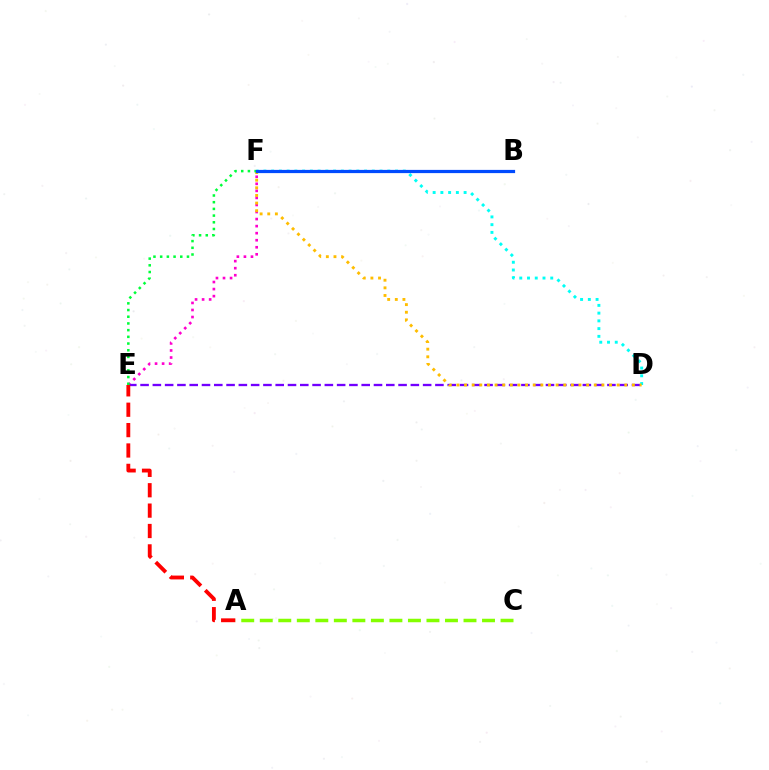{('E', 'F'): [{'color': '#ff00cf', 'line_style': 'dotted', 'thickness': 1.92}, {'color': '#00ff39', 'line_style': 'dotted', 'thickness': 1.82}], ('D', 'E'): [{'color': '#7200ff', 'line_style': 'dashed', 'thickness': 1.67}], ('D', 'F'): [{'color': '#00fff6', 'line_style': 'dotted', 'thickness': 2.1}, {'color': '#ffbd00', 'line_style': 'dotted', 'thickness': 2.07}], ('A', 'C'): [{'color': '#84ff00', 'line_style': 'dashed', 'thickness': 2.52}], ('A', 'E'): [{'color': '#ff0000', 'line_style': 'dashed', 'thickness': 2.77}], ('B', 'F'): [{'color': '#004bff', 'line_style': 'solid', 'thickness': 2.31}]}